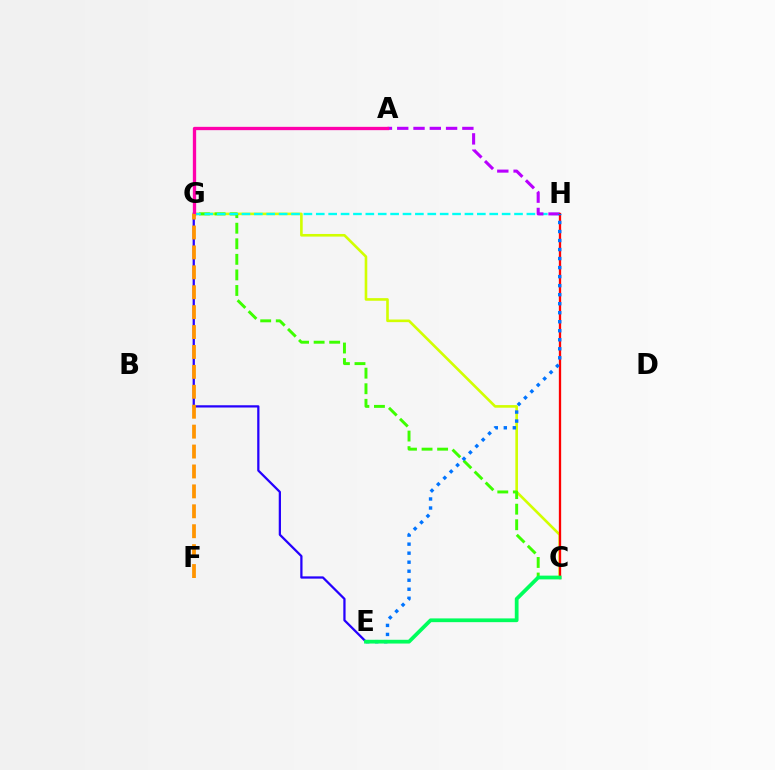{('E', 'G'): [{'color': '#2500ff', 'line_style': 'solid', 'thickness': 1.62}], ('C', 'G'): [{'color': '#d1ff00', 'line_style': 'solid', 'thickness': 1.89}, {'color': '#3dff00', 'line_style': 'dashed', 'thickness': 2.11}], ('G', 'H'): [{'color': '#00fff6', 'line_style': 'dashed', 'thickness': 1.68}], ('A', 'H'): [{'color': '#b900ff', 'line_style': 'dashed', 'thickness': 2.21}], ('A', 'G'): [{'color': '#ff00ac', 'line_style': 'solid', 'thickness': 2.38}], ('C', 'H'): [{'color': '#ff0000', 'line_style': 'solid', 'thickness': 1.66}], ('F', 'G'): [{'color': '#ff9400', 'line_style': 'dashed', 'thickness': 2.71}], ('E', 'H'): [{'color': '#0074ff', 'line_style': 'dotted', 'thickness': 2.45}], ('C', 'E'): [{'color': '#00ff5c', 'line_style': 'solid', 'thickness': 2.7}]}